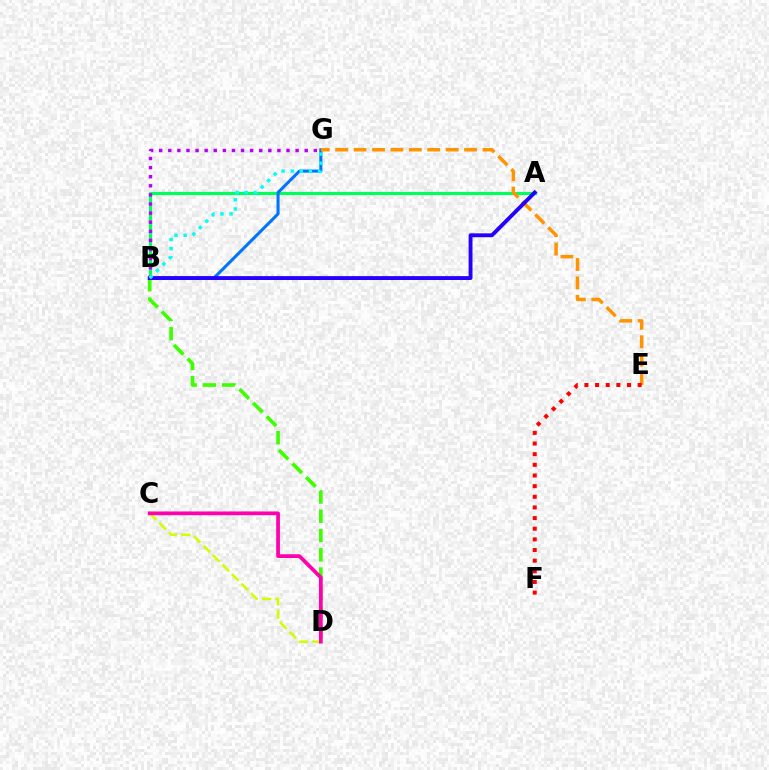{('A', 'B'): [{'color': '#00ff5c', 'line_style': 'solid', 'thickness': 2.28}, {'color': '#2500ff', 'line_style': 'solid', 'thickness': 2.79}], ('B', 'G'): [{'color': '#0074ff', 'line_style': 'solid', 'thickness': 2.2}, {'color': '#b900ff', 'line_style': 'dotted', 'thickness': 2.47}, {'color': '#00fff6', 'line_style': 'dotted', 'thickness': 2.48}], ('C', 'D'): [{'color': '#d1ff00', 'line_style': 'dashed', 'thickness': 1.82}, {'color': '#ff00ac', 'line_style': 'solid', 'thickness': 2.69}], ('B', 'D'): [{'color': '#3dff00', 'line_style': 'dashed', 'thickness': 2.62}], ('E', 'G'): [{'color': '#ff9400', 'line_style': 'dashed', 'thickness': 2.5}], ('E', 'F'): [{'color': '#ff0000', 'line_style': 'dotted', 'thickness': 2.89}]}